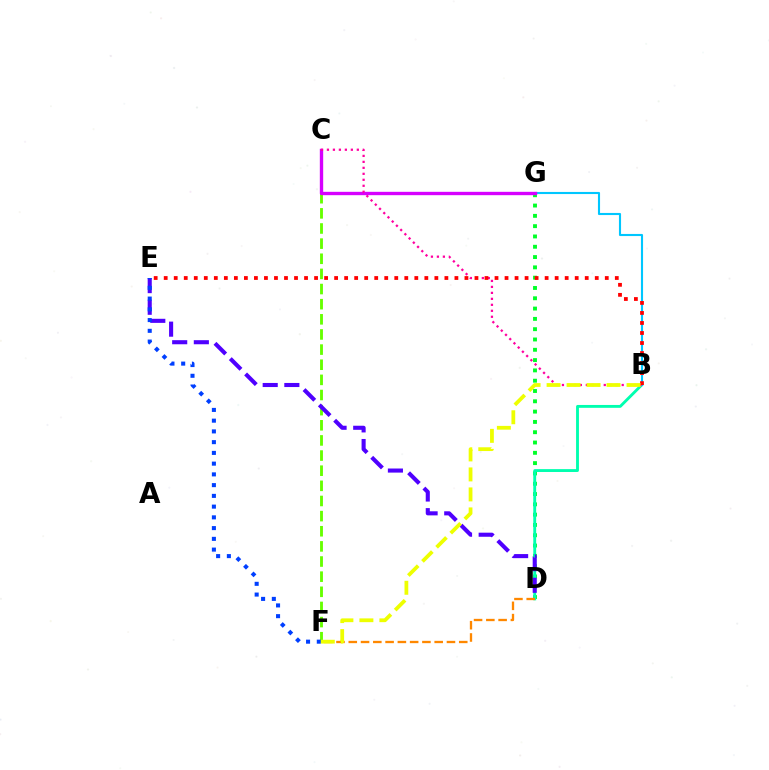{('D', 'G'): [{'color': '#00ff27', 'line_style': 'dotted', 'thickness': 2.8}], ('C', 'F'): [{'color': '#66ff00', 'line_style': 'dashed', 'thickness': 2.06}], ('B', 'D'): [{'color': '#00ffaf', 'line_style': 'solid', 'thickness': 2.06}], ('B', 'G'): [{'color': '#00c7ff', 'line_style': 'solid', 'thickness': 1.52}], ('D', 'F'): [{'color': '#ff8800', 'line_style': 'dashed', 'thickness': 1.67}], ('C', 'G'): [{'color': '#d600ff', 'line_style': 'solid', 'thickness': 2.42}], ('B', 'C'): [{'color': '#ff00a0', 'line_style': 'dotted', 'thickness': 1.62}], ('D', 'E'): [{'color': '#4f00ff', 'line_style': 'dashed', 'thickness': 2.94}], ('B', 'E'): [{'color': '#ff0000', 'line_style': 'dotted', 'thickness': 2.72}], ('E', 'F'): [{'color': '#003fff', 'line_style': 'dotted', 'thickness': 2.92}], ('B', 'F'): [{'color': '#eeff00', 'line_style': 'dashed', 'thickness': 2.72}]}